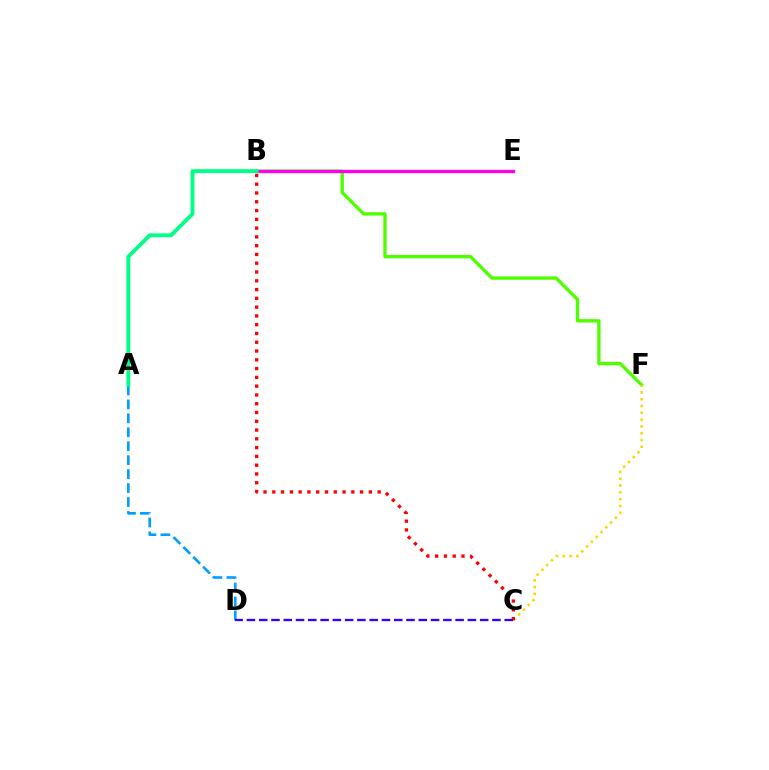{('B', 'F'): [{'color': '#4fff00', 'line_style': 'solid', 'thickness': 2.4}], ('B', 'E'): [{'color': '#ff00ed', 'line_style': 'solid', 'thickness': 2.38}], ('C', 'F'): [{'color': '#ffd500', 'line_style': 'dotted', 'thickness': 1.85}], ('A', 'D'): [{'color': '#009eff', 'line_style': 'dashed', 'thickness': 1.89}], ('B', 'C'): [{'color': '#ff0000', 'line_style': 'dotted', 'thickness': 2.39}], ('C', 'D'): [{'color': '#3700ff', 'line_style': 'dashed', 'thickness': 1.67}], ('A', 'B'): [{'color': '#00ff86', 'line_style': 'solid', 'thickness': 2.78}]}